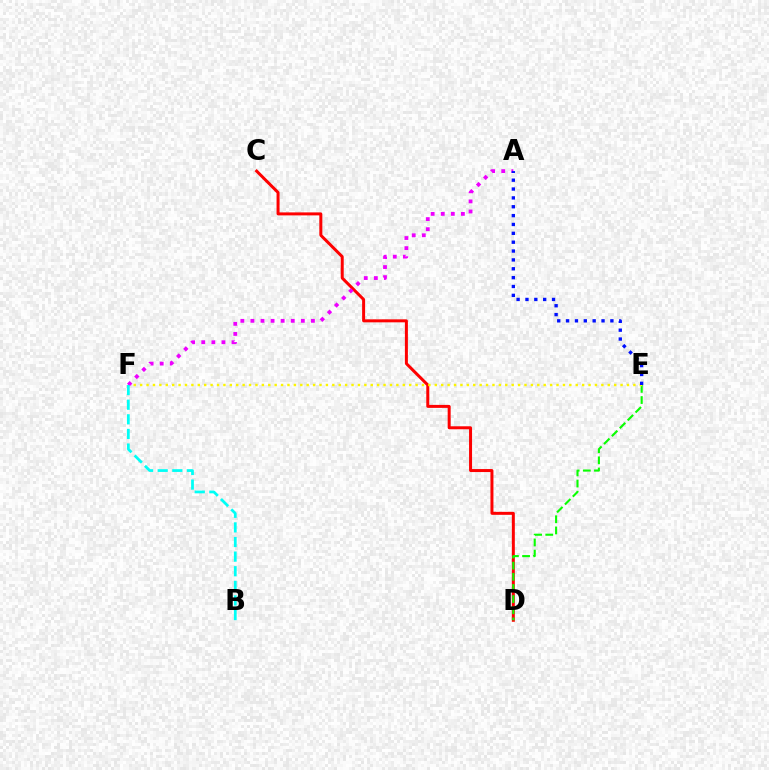{('C', 'D'): [{'color': '#ff0000', 'line_style': 'solid', 'thickness': 2.15}], ('D', 'E'): [{'color': '#08ff00', 'line_style': 'dashed', 'thickness': 1.51}], ('E', 'F'): [{'color': '#fcf500', 'line_style': 'dotted', 'thickness': 1.74}], ('A', 'F'): [{'color': '#ee00ff', 'line_style': 'dotted', 'thickness': 2.74}], ('A', 'E'): [{'color': '#0010ff', 'line_style': 'dotted', 'thickness': 2.41}], ('B', 'F'): [{'color': '#00fff6', 'line_style': 'dashed', 'thickness': 1.98}]}